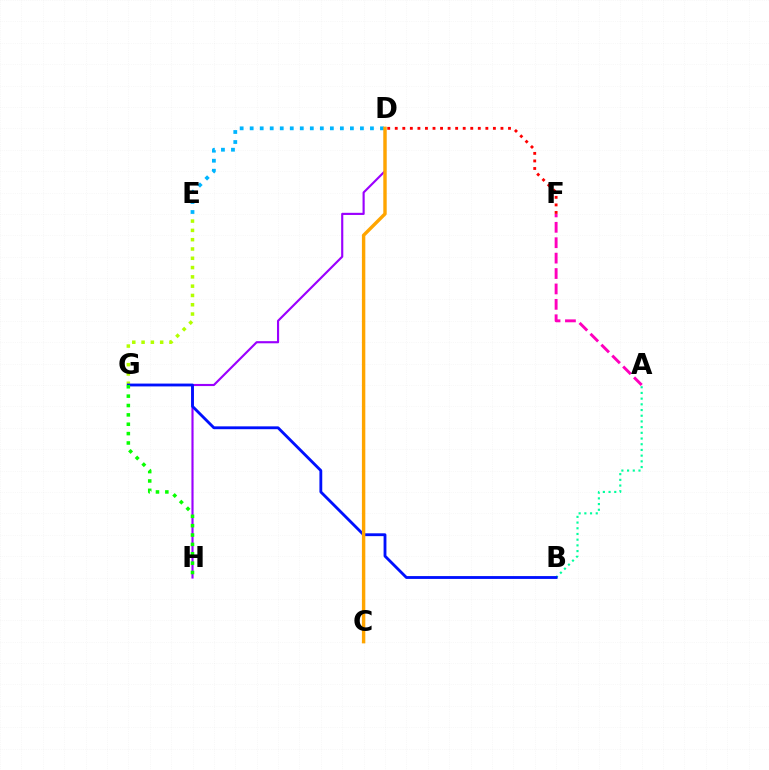{('E', 'G'): [{'color': '#b3ff00', 'line_style': 'dotted', 'thickness': 2.53}], ('D', 'F'): [{'color': '#ff0000', 'line_style': 'dotted', 'thickness': 2.05}], ('D', 'H'): [{'color': '#9b00ff', 'line_style': 'solid', 'thickness': 1.54}], ('D', 'E'): [{'color': '#00b5ff', 'line_style': 'dotted', 'thickness': 2.72}], ('A', 'F'): [{'color': '#ff00bd', 'line_style': 'dashed', 'thickness': 2.09}], ('A', 'B'): [{'color': '#00ff9d', 'line_style': 'dotted', 'thickness': 1.55}], ('B', 'G'): [{'color': '#0010ff', 'line_style': 'solid', 'thickness': 2.04}], ('C', 'D'): [{'color': '#ffa500', 'line_style': 'solid', 'thickness': 2.45}], ('G', 'H'): [{'color': '#08ff00', 'line_style': 'dotted', 'thickness': 2.55}]}